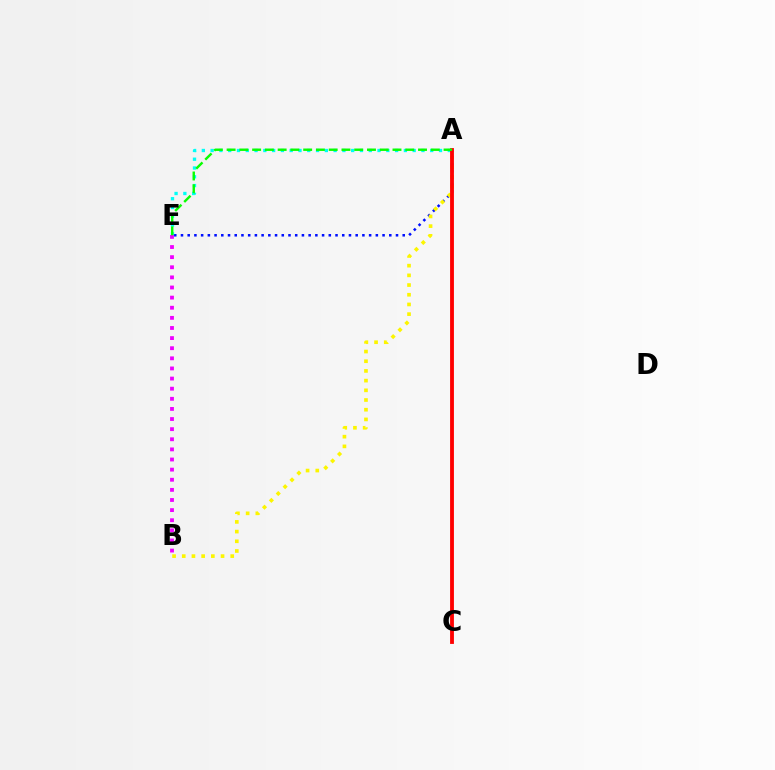{('A', 'E'): [{'color': '#0010ff', 'line_style': 'dotted', 'thickness': 1.83}, {'color': '#00fff6', 'line_style': 'dotted', 'thickness': 2.39}, {'color': '#08ff00', 'line_style': 'dashed', 'thickness': 1.73}], ('A', 'B'): [{'color': '#fcf500', 'line_style': 'dotted', 'thickness': 2.63}], ('A', 'C'): [{'color': '#ff0000', 'line_style': 'solid', 'thickness': 2.76}], ('B', 'E'): [{'color': '#ee00ff', 'line_style': 'dotted', 'thickness': 2.75}]}